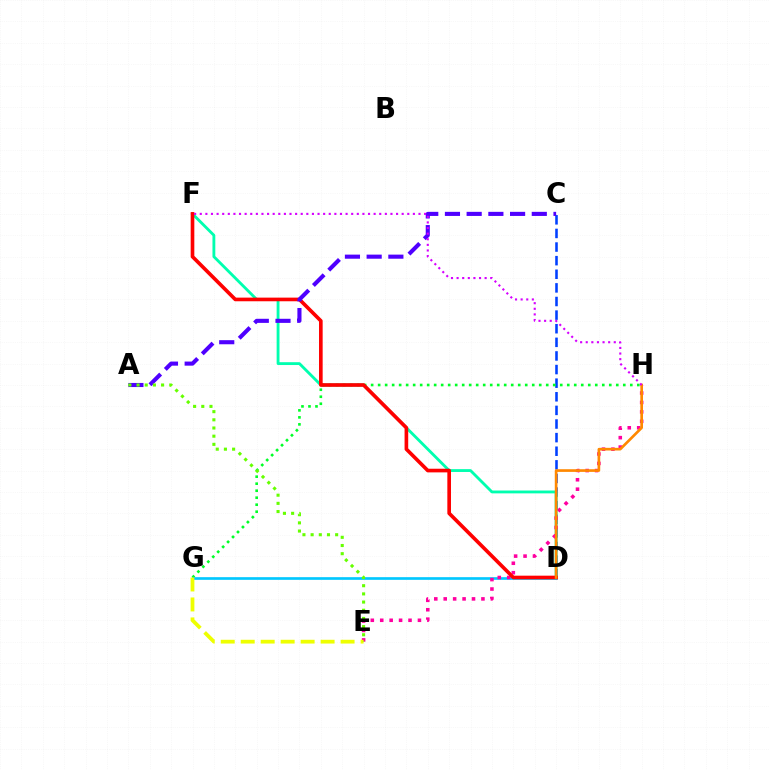{('C', 'D'): [{'color': '#003fff', 'line_style': 'dashed', 'thickness': 1.85}], ('D', 'F'): [{'color': '#00ffaf', 'line_style': 'solid', 'thickness': 2.04}, {'color': '#ff0000', 'line_style': 'solid', 'thickness': 2.62}], ('G', 'H'): [{'color': '#00ff27', 'line_style': 'dotted', 'thickness': 1.9}], ('D', 'G'): [{'color': '#00c7ff', 'line_style': 'solid', 'thickness': 1.92}], ('E', 'H'): [{'color': '#ff00a0', 'line_style': 'dotted', 'thickness': 2.56}], ('D', 'H'): [{'color': '#ff8800', 'line_style': 'solid', 'thickness': 1.92}], ('E', 'G'): [{'color': '#eeff00', 'line_style': 'dashed', 'thickness': 2.71}], ('A', 'C'): [{'color': '#4f00ff', 'line_style': 'dashed', 'thickness': 2.95}], ('A', 'E'): [{'color': '#66ff00', 'line_style': 'dotted', 'thickness': 2.22}], ('F', 'H'): [{'color': '#d600ff', 'line_style': 'dotted', 'thickness': 1.52}]}